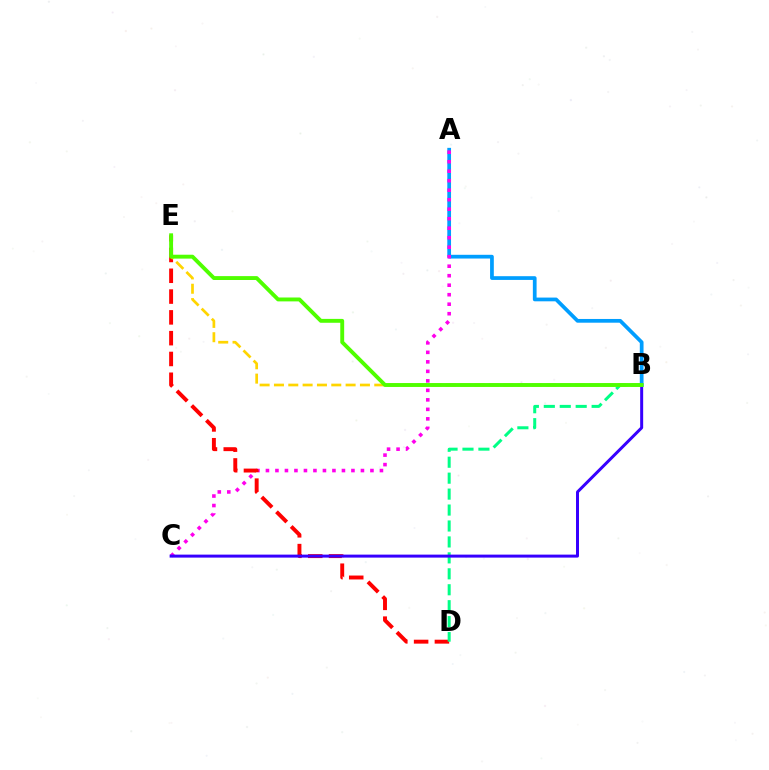{('A', 'B'): [{'color': '#009eff', 'line_style': 'solid', 'thickness': 2.69}], ('A', 'C'): [{'color': '#ff00ed', 'line_style': 'dotted', 'thickness': 2.58}], ('D', 'E'): [{'color': '#ff0000', 'line_style': 'dashed', 'thickness': 2.83}], ('B', 'D'): [{'color': '#00ff86', 'line_style': 'dashed', 'thickness': 2.17}], ('B', 'C'): [{'color': '#3700ff', 'line_style': 'solid', 'thickness': 2.15}], ('B', 'E'): [{'color': '#ffd500', 'line_style': 'dashed', 'thickness': 1.95}, {'color': '#4fff00', 'line_style': 'solid', 'thickness': 2.8}]}